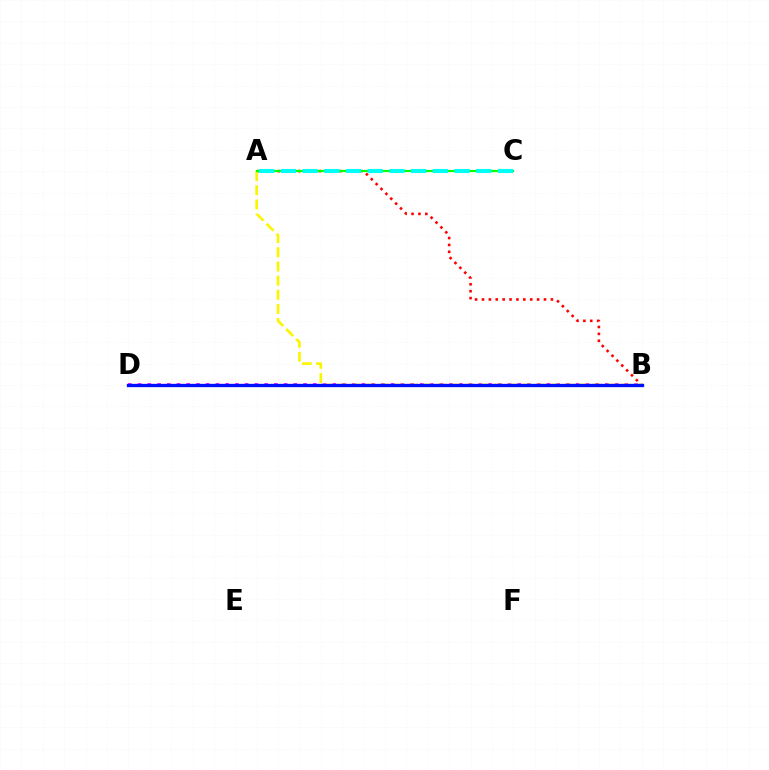{('B', 'D'): [{'color': '#ee00ff', 'line_style': 'dotted', 'thickness': 2.64}, {'color': '#0010ff', 'line_style': 'solid', 'thickness': 2.38}], ('A', 'B'): [{'color': '#ff0000', 'line_style': 'dotted', 'thickness': 1.87}, {'color': '#fcf500', 'line_style': 'dashed', 'thickness': 1.93}], ('A', 'C'): [{'color': '#08ff00', 'line_style': 'solid', 'thickness': 1.59}, {'color': '#00fff6', 'line_style': 'dashed', 'thickness': 2.95}]}